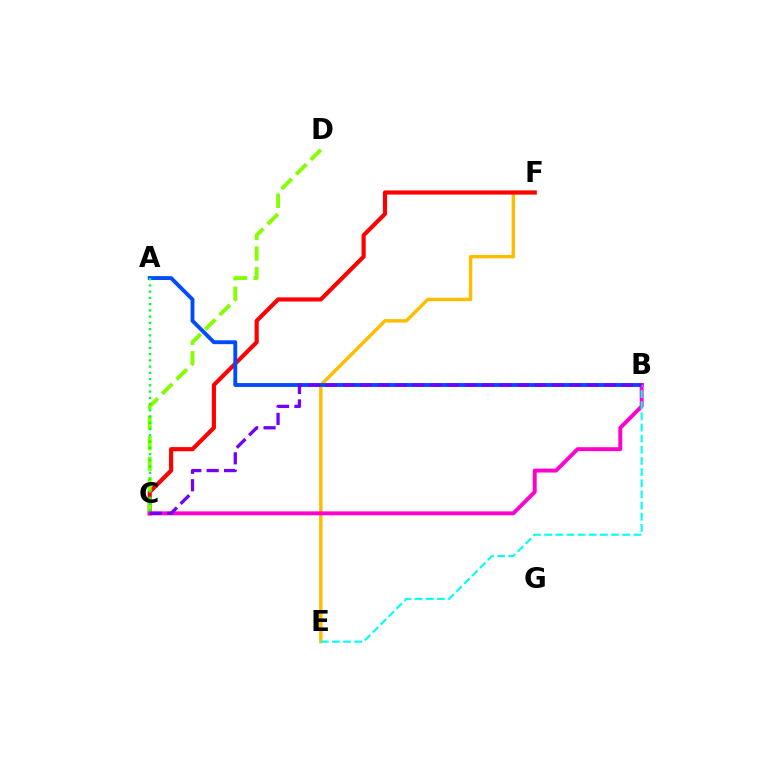{('E', 'F'): [{'color': '#ffbd00', 'line_style': 'solid', 'thickness': 2.47}], ('C', 'F'): [{'color': '#ff0000', 'line_style': 'solid', 'thickness': 2.98}], ('A', 'B'): [{'color': '#004bff', 'line_style': 'solid', 'thickness': 2.79}], ('C', 'D'): [{'color': '#84ff00', 'line_style': 'dashed', 'thickness': 2.79}], ('B', 'C'): [{'color': '#ff00cf', 'line_style': 'solid', 'thickness': 2.82}, {'color': '#7200ff', 'line_style': 'dashed', 'thickness': 2.37}], ('B', 'E'): [{'color': '#00fff6', 'line_style': 'dashed', 'thickness': 1.52}], ('A', 'C'): [{'color': '#00ff39', 'line_style': 'dotted', 'thickness': 1.7}]}